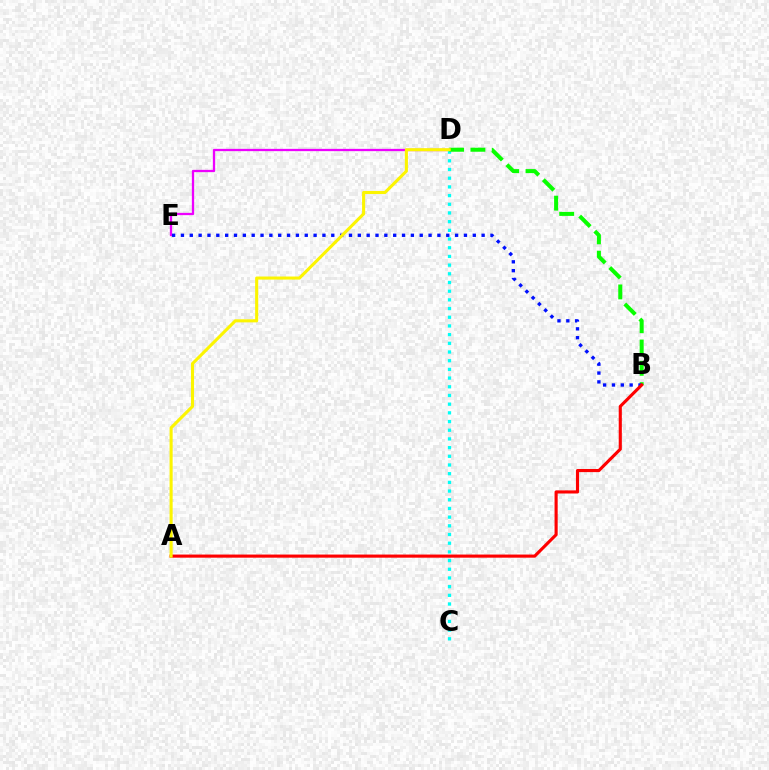{('D', 'E'): [{'color': '#ee00ff', 'line_style': 'solid', 'thickness': 1.65}], ('C', 'D'): [{'color': '#00fff6', 'line_style': 'dotted', 'thickness': 2.36}], ('B', 'D'): [{'color': '#08ff00', 'line_style': 'dashed', 'thickness': 2.9}], ('B', 'E'): [{'color': '#0010ff', 'line_style': 'dotted', 'thickness': 2.4}], ('A', 'B'): [{'color': '#ff0000', 'line_style': 'solid', 'thickness': 2.25}], ('A', 'D'): [{'color': '#fcf500', 'line_style': 'solid', 'thickness': 2.22}]}